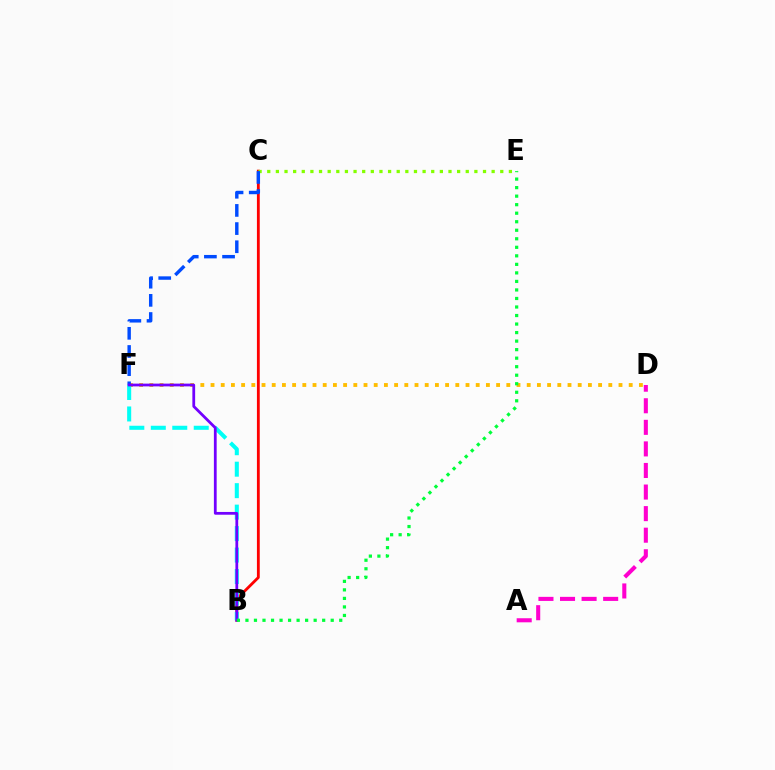{('B', 'C'): [{'color': '#ff0000', 'line_style': 'solid', 'thickness': 2.04}], ('C', 'E'): [{'color': '#84ff00', 'line_style': 'dotted', 'thickness': 2.34}], ('D', 'F'): [{'color': '#ffbd00', 'line_style': 'dotted', 'thickness': 2.77}], ('A', 'D'): [{'color': '#ff00cf', 'line_style': 'dashed', 'thickness': 2.93}], ('C', 'F'): [{'color': '#004bff', 'line_style': 'dashed', 'thickness': 2.47}], ('B', 'F'): [{'color': '#00fff6', 'line_style': 'dashed', 'thickness': 2.92}, {'color': '#7200ff', 'line_style': 'solid', 'thickness': 2.0}], ('B', 'E'): [{'color': '#00ff39', 'line_style': 'dotted', 'thickness': 2.32}]}